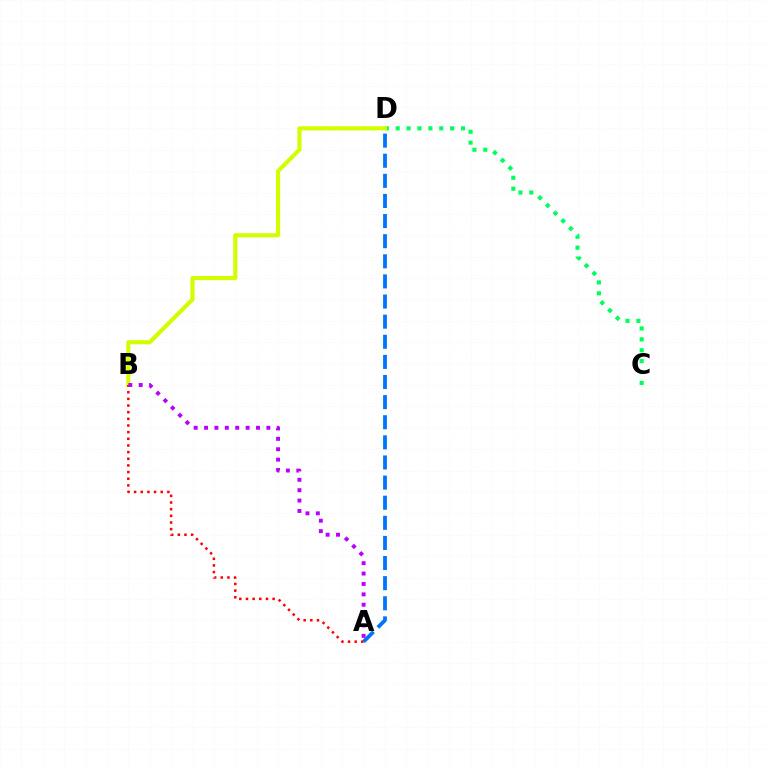{('C', 'D'): [{'color': '#00ff5c', 'line_style': 'dotted', 'thickness': 2.96}], ('A', 'D'): [{'color': '#0074ff', 'line_style': 'dashed', 'thickness': 2.73}], ('B', 'D'): [{'color': '#d1ff00', 'line_style': 'solid', 'thickness': 2.98}], ('A', 'B'): [{'color': '#ff0000', 'line_style': 'dotted', 'thickness': 1.81}, {'color': '#b900ff', 'line_style': 'dotted', 'thickness': 2.82}]}